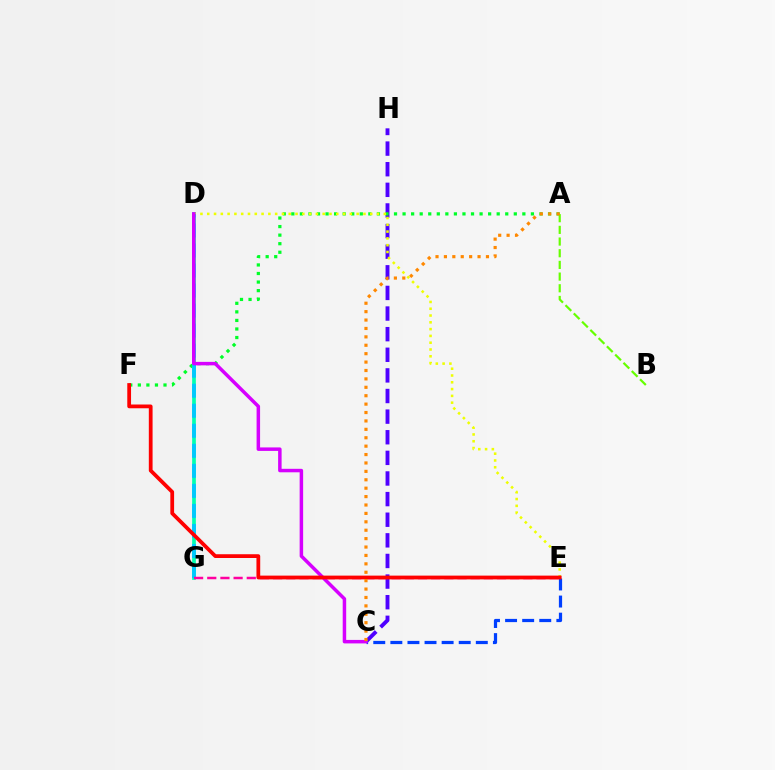{('D', 'G'): [{'color': '#00ffaf', 'line_style': 'solid', 'thickness': 2.66}, {'color': '#00c7ff', 'line_style': 'dashed', 'thickness': 2.72}], ('C', 'H'): [{'color': '#4f00ff', 'line_style': 'dashed', 'thickness': 2.8}], ('A', 'F'): [{'color': '#00ff27', 'line_style': 'dotted', 'thickness': 2.32}], ('A', 'B'): [{'color': '#66ff00', 'line_style': 'dashed', 'thickness': 1.59}], ('C', 'E'): [{'color': '#003fff', 'line_style': 'dashed', 'thickness': 2.32}], ('D', 'E'): [{'color': '#eeff00', 'line_style': 'dotted', 'thickness': 1.85}], ('E', 'G'): [{'color': '#ff00a0', 'line_style': 'dashed', 'thickness': 1.79}], ('C', 'D'): [{'color': '#d600ff', 'line_style': 'solid', 'thickness': 2.51}], ('E', 'F'): [{'color': '#ff0000', 'line_style': 'solid', 'thickness': 2.71}], ('A', 'C'): [{'color': '#ff8800', 'line_style': 'dotted', 'thickness': 2.28}]}